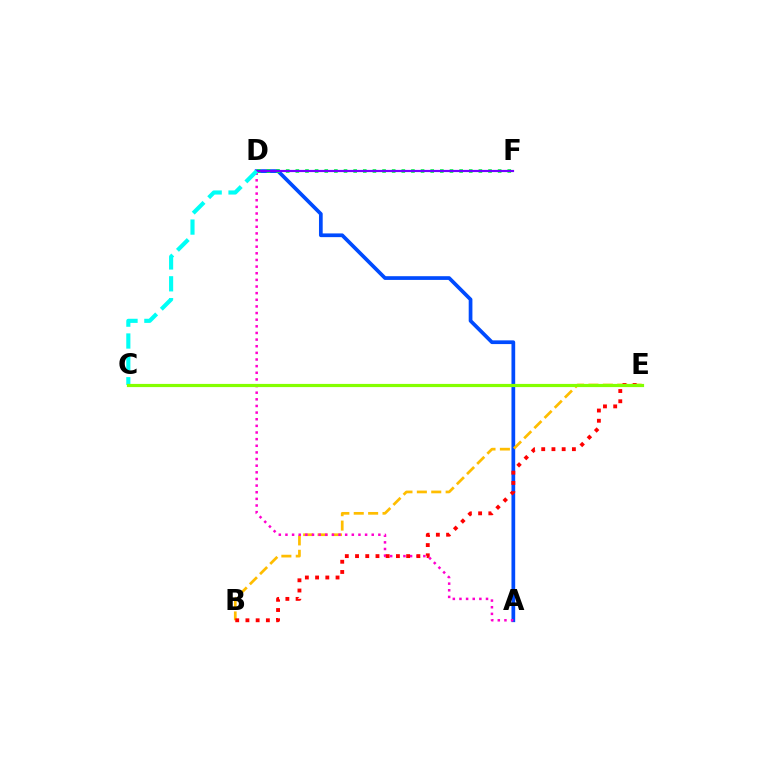{('A', 'D'): [{'color': '#004bff', 'line_style': 'solid', 'thickness': 2.68}, {'color': '#ff00cf', 'line_style': 'dotted', 'thickness': 1.8}], ('D', 'F'): [{'color': '#00ff39', 'line_style': 'dotted', 'thickness': 2.62}, {'color': '#7200ff', 'line_style': 'solid', 'thickness': 1.57}], ('B', 'E'): [{'color': '#ffbd00', 'line_style': 'dashed', 'thickness': 1.96}, {'color': '#ff0000', 'line_style': 'dotted', 'thickness': 2.78}], ('C', 'D'): [{'color': '#00fff6', 'line_style': 'dashed', 'thickness': 2.97}], ('C', 'E'): [{'color': '#84ff00', 'line_style': 'solid', 'thickness': 2.29}]}